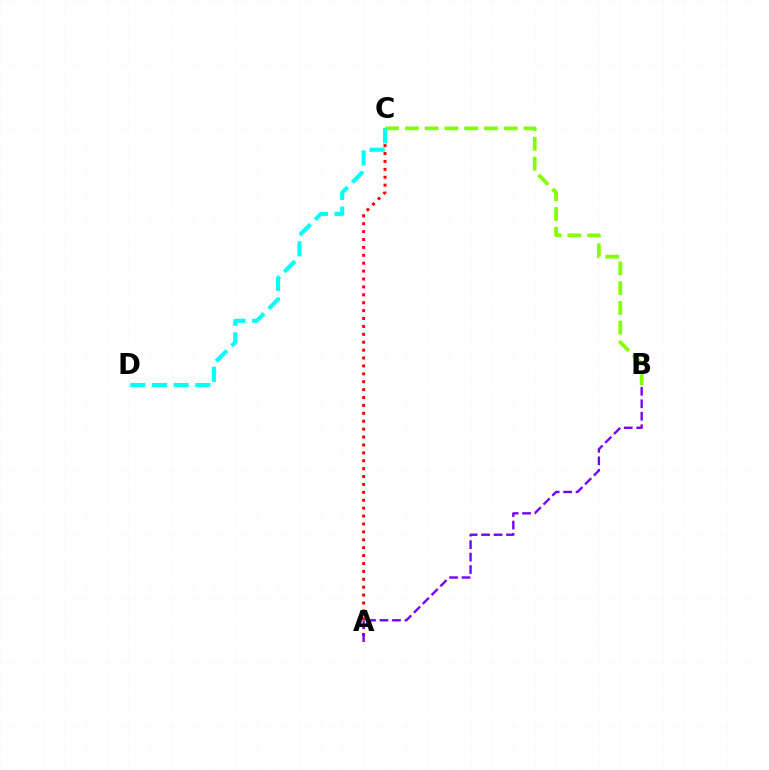{('A', 'C'): [{'color': '#ff0000', 'line_style': 'dotted', 'thickness': 2.15}], ('B', 'C'): [{'color': '#84ff00', 'line_style': 'dashed', 'thickness': 2.68}], ('A', 'B'): [{'color': '#7200ff', 'line_style': 'dashed', 'thickness': 1.69}], ('C', 'D'): [{'color': '#00fff6', 'line_style': 'dashed', 'thickness': 2.95}]}